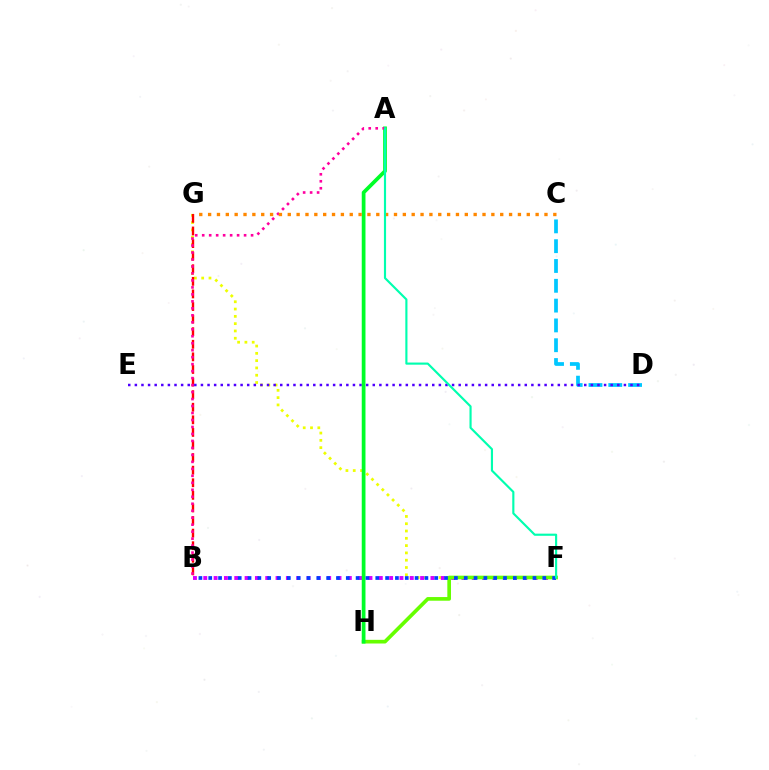{('F', 'G'): [{'color': '#eeff00', 'line_style': 'dotted', 'thickness': 1.98}], ('C', 'D'): [{'color': '#00c7ff', 'line_style': 'dashed', 'thickness': 2.69}], ('B', 'F'): [{'color': '#d600ff', 'line_style': 'dotted', 'thickness': 2.81}, {'color': '#003fff', 'line_style': 'dotted', 'thickness': 2.67}], ('F', 'H'): [{'color': '#66ff00', 'line_style': 'solid', 'thickness': 2.64}], ('B', 'G'): [{'color': '#ff0000', 'line_style': 'dashed', 'thickness': 1.71}], ('D', 'E'): [{'color': '#4f00ff', 'line_style': 'dotted', 'thickness': 1.8}], ('A', 'H'): [{'color': '#00ff27', 'line_style': 'solid', 'thickness': 2.69}], ('A', 'B'): [{'color': '#ff00a0', 'line_style': 'dotted', 'thickness': 1.9}], ('C', 'G'): [{'color': '#ff8800', 'line_style': 'dotted', 'thickness': 2.41}], ('A', 'F'): [{'color': '#00ffaf', 'line_style': 'solid', 'thickness': 1.55}]}